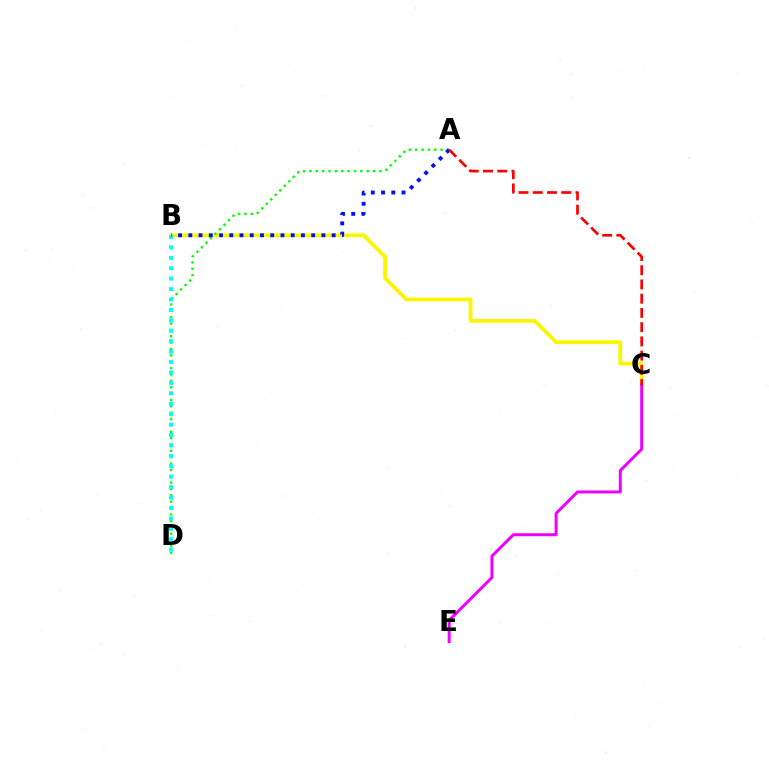{('B', 'C'): [{'color': '#fcf500', 'line_style': 'solid', 'thickness': 2.75}], ('C', 'E'): [{'color': '#ee00ff', 'line_style': 'solid', 'thickness': 2.15}], ('A', 'D'): [{'color': '#08ff00', 'line_style': 'dotted', 'thickness': 1.73}], ('B', 'D'): [{'color': '#00fff6', 'line_style': 'dotted', 'thickness': 2.83}], ('A', 'B'): [{'color': '#0010ff', 'line_style': 'dotted', 'thickness': 2.78}], ('A', 'C'): [{'color': '#ff0000', 'line_style': 'dashed', 'thickness': 1.93}]}